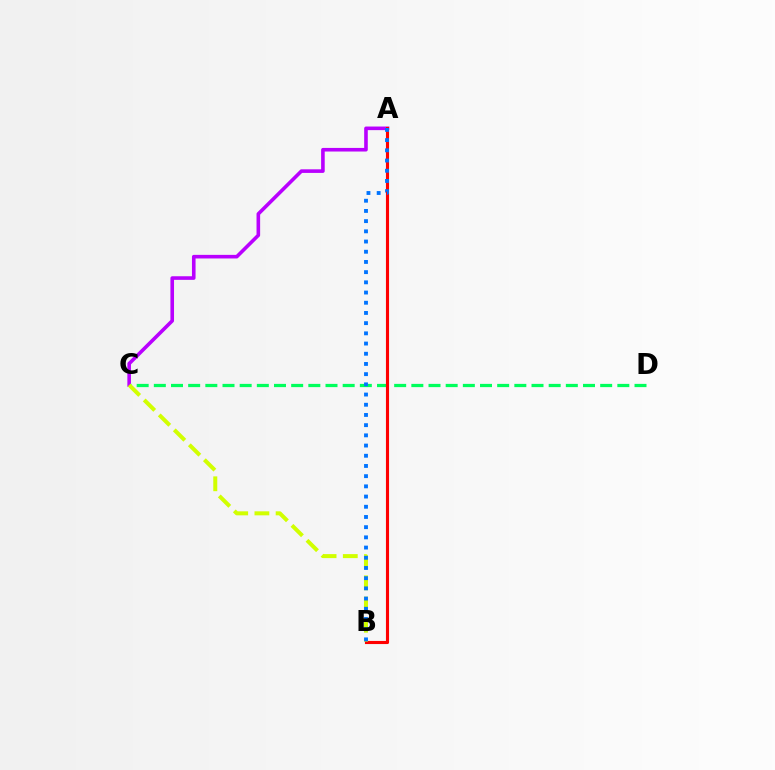{('C', 'D'): [{'color': '#00ff5c', 'line_style': 'dashed', 'thickness': 2.33}], ('A', 'C'): [{'color': '#b900ff', 'line_style': 'solid', 'thickness': 2.59}], ('A', 'B'): [{'color': '#ff0000', 'line_style': 'solid', 'thickness': 2.24}, {'color': '#0074ff', 'line_style': 'dotted', 'thickness': 2.77}], ('B', 'C'): [{'color': '#d1ff00', 'line_style': 'dashed', 'thickness': 2.88}]}